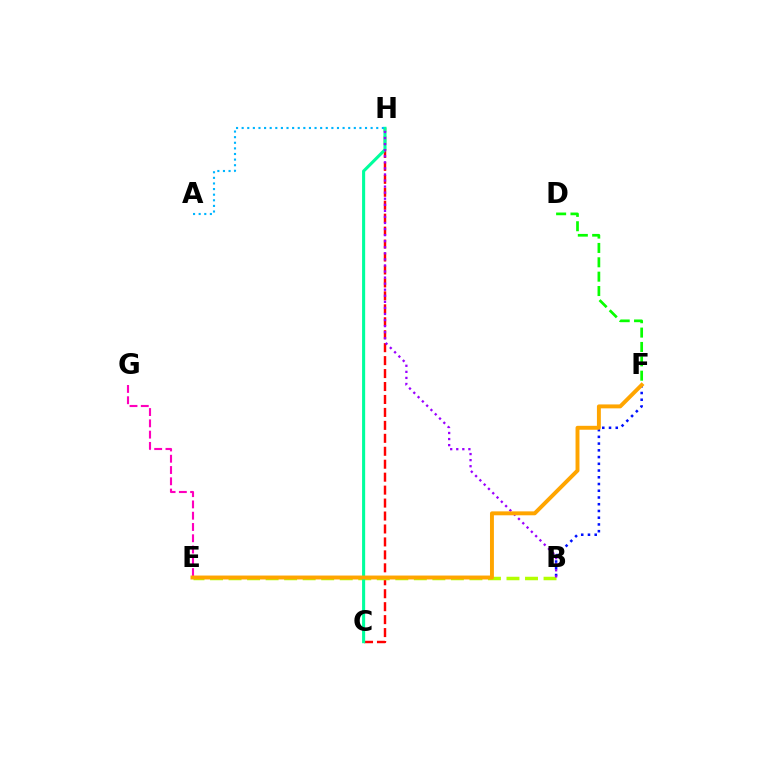{('C', 'H'): [{'color': '#ff0000', 'line_style': 'dashed', 'thickness': 1.76}, {'color': '#00ff9d', 'line_style': 'solid', 'thickness': 2.22}], ('B', 'E'): [{'color': '#b3ff00', 'line_style': 'dashed', 'thickness': 2.52}], ('B', 'F'): [{'color': '#0010ff', 'line_style': 'dotted', 'thickness': 1.83}], ('E', 'G'): [{'color': '#ff00bd', 'line_style': 'dashed', 'thickness': 1.53}], ('B', 'H'): [{'color': '#9b00ff', 'line_style': 'dotted', 'thickness': 1.65}], ('A', 'H'): [{'color': '#00b5ff', 'line_style': 'dotted', 'thickness': 1.52}], ('D', 'F'): [{'color': '#08ff00', 'line_style': 'dashed', 'thickness': 1.95}], ('E', 'F'): [{'color': '#ffa500', 'line_style': 'solid', 'thickness': 2.82}]}